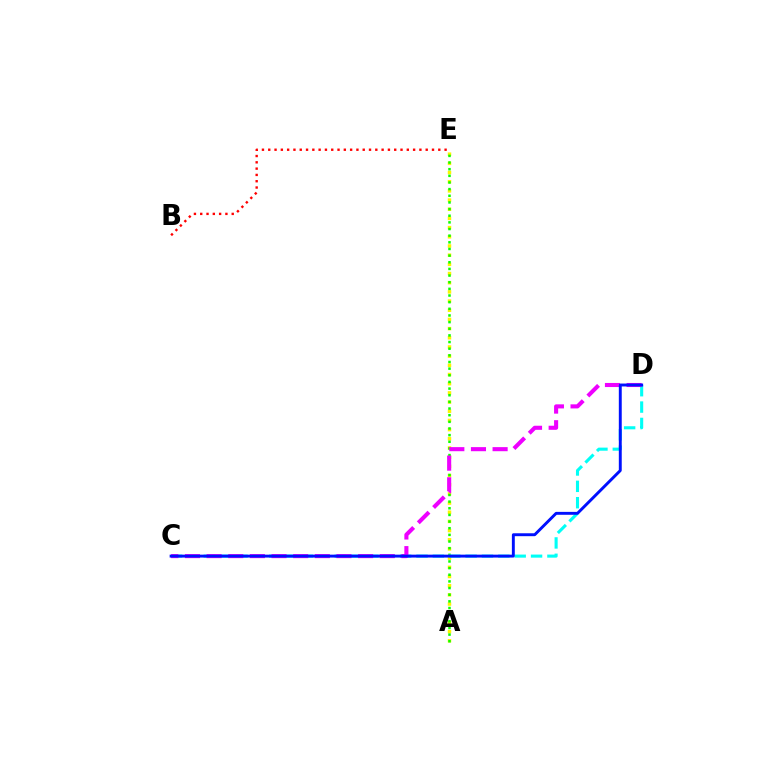{('B', 'E'): [{'color': '#ff0000', 'line_style': 'dotted', 'thickness': 1.71}], ('A', 'E'): [{'color': '#fcf500', 'line_style': 'dotted', 'thickness': 2.49}, {'color': '#08ff00', 'line_style': 'dotted', 'thickness': 1.81}], ('C', 'D'): [{'color': '#00fff6', 'line_style': 'dashed', 'thickness': 2.22}, {'color': '#ee00ff', 'line_style': 'dashed', 'thickness': 2.94}, {'color': '#0010ff', 'line_style': 'solid', 'thickness': 2.1}]}